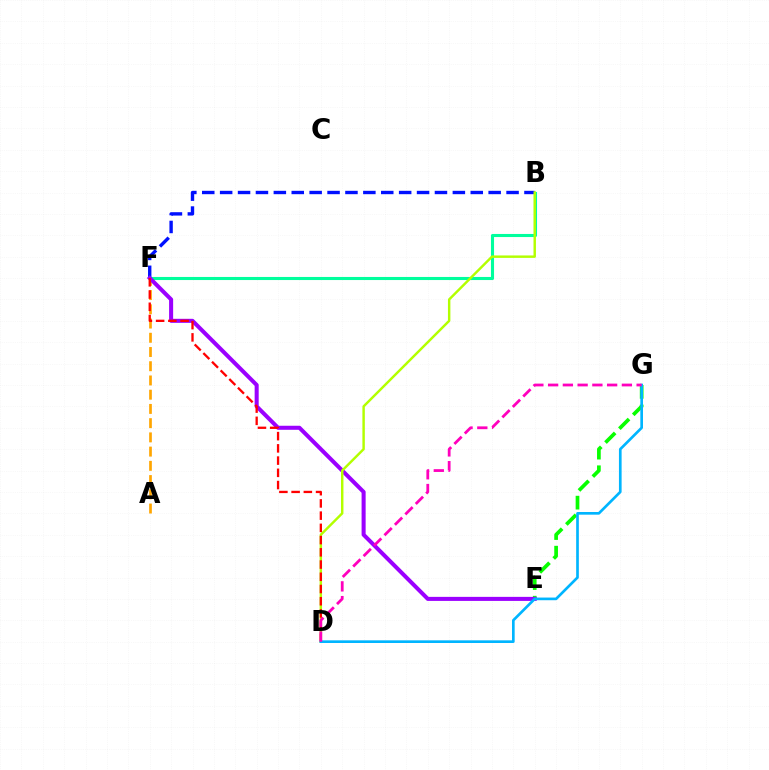{('B', 'F'): [{'color': '#00ff9d', 'line_style': 'solid', 'thickness': 2.22}, {'color': '#0010ff', 'line_style': 'dashed', 'thickness': 2.43}], ('A', 'F'): [{'color': '#ffa500', 'line_style': 'dashed', 'thickness': 1.93}], ('E', 'G'): [{'color': '#08ff00', 'line_style': 'dashed', 'thickness': 2.67}], ('E', 'F'): [{'color': '#9b00ff', 'line_style': 'solid', 'thickness': 2.91}], ('B', 'D'): [{'color': '#b3ff00', 'line_style': 'solid', 'thickness': 1.76}], ('D', 'F'): [{'color': '#ff0000', 'line_style': 'dashed', 'thickness': 1.66}], ('D', 'G'): [{'color': '#00b5ff', 'line_style': 'solid', 'thickness': 1.92}, {'color': '#ff00bd', 'line_style': 'dashed', 'thickness': 2.0}]}